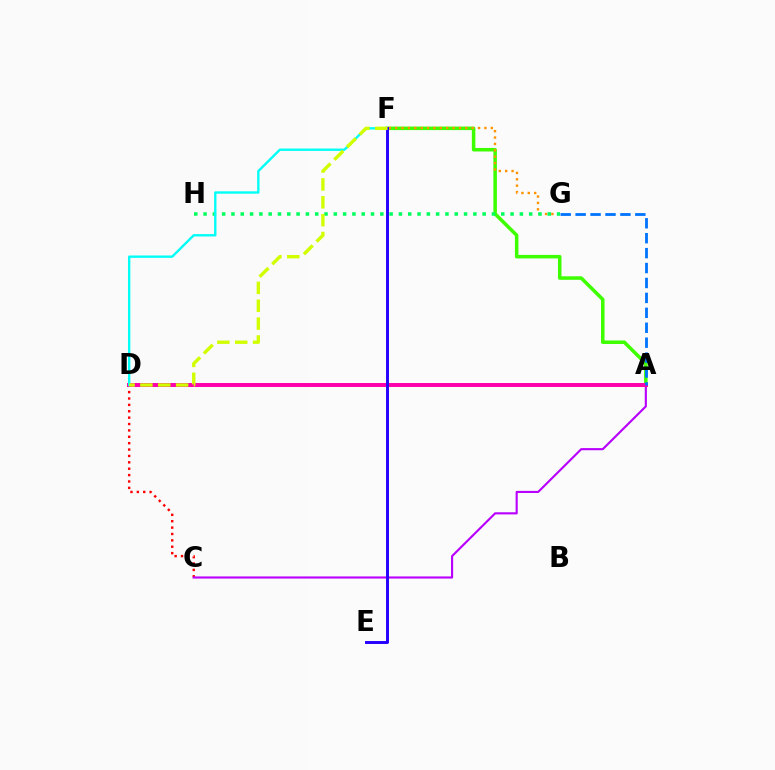{('C', 'D'): [{'color': '#ff0000', 'line_style': 'dotted', 'thickness': 1.73}], ('A', 'F'): [{'color': '#3dff00', 'line_style': 'solid', 'thickness': 2.53}], ('A', 'C'): [{'color': '#b900ff', 'line_style': 'solid', 'thickness': 1.54}], ('F', 'G'): [{'color': '#ff9400', 'line_style': 'dotted', 'thickness': 1.73}], ('A', 'D'): [{'color': '#ff00ac', 'line_style': 'solid', 'thickness': 2.85}], ('G', 'H'): [{'color': '#00ff5c', 'line_style': 'dotted', 'thickness': 2.53}], ('D', 'F'): [{'color': '#00fff6', 'line_style': 'solid', 'thickness': 1.7}, {'color': '#d1ff00', 'line_style': 'dashed', 'thickness': 2.43}], ('A', 'G'): [{'color': '#0074ff', 'line_style': 'dashed', 'thickness': 2.03}], ('E', 'F'): [{'color': '#2500ff', 'line_style': 'solid', 'thickness': 2.11}]}